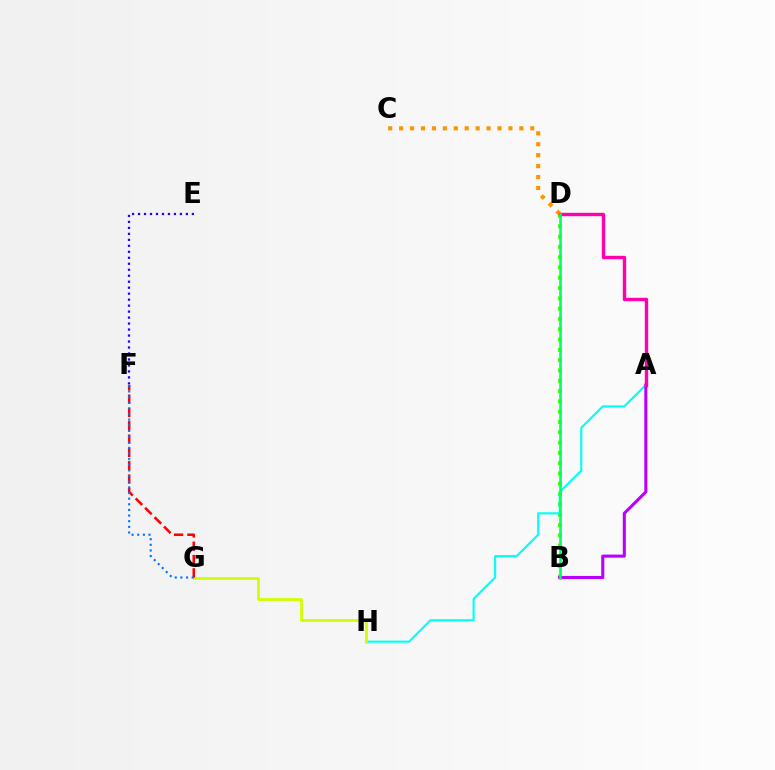{('B', 'D'): [{'color': '#3dff00', 'line_style': 'dotted', 'thickness': 2.8}, {'color': '#00ff5c', 'line_style': 'solid', 'thickness': 1.84}], ('A', 'H'): [{'color': '#00fff6', 'line_style': 'solid', 'thickness': 1.52}], ('C', 'D'): [{'color': '#ff9400', 'line_style': 'dotted', 'thickness': 2.97}], ('A', 'B'): [{'color': '#b900ff', 'line_style': 'solid', 'thickness': 2.21}], ('G', 'H'): [{'color': '#d1ff00', 'line_style': 'solid', 'thickness': 2.01}], ('E', 'F'): [{'color': '#2500ff', 'line_style': 'dotted', 'thickness': 1.62}], ('A', 'D'): [{'color': '#ff00ac', 'line_style': 'solid', 'thickness': 2.44}], ('F', 'G'): [{'color': '#ff0000', 'line_style': 'dashed', 'thickness': 1.81}, {'color': '#0074ff', 'line_style': 'dotted', 'thickness': 1.53}]}